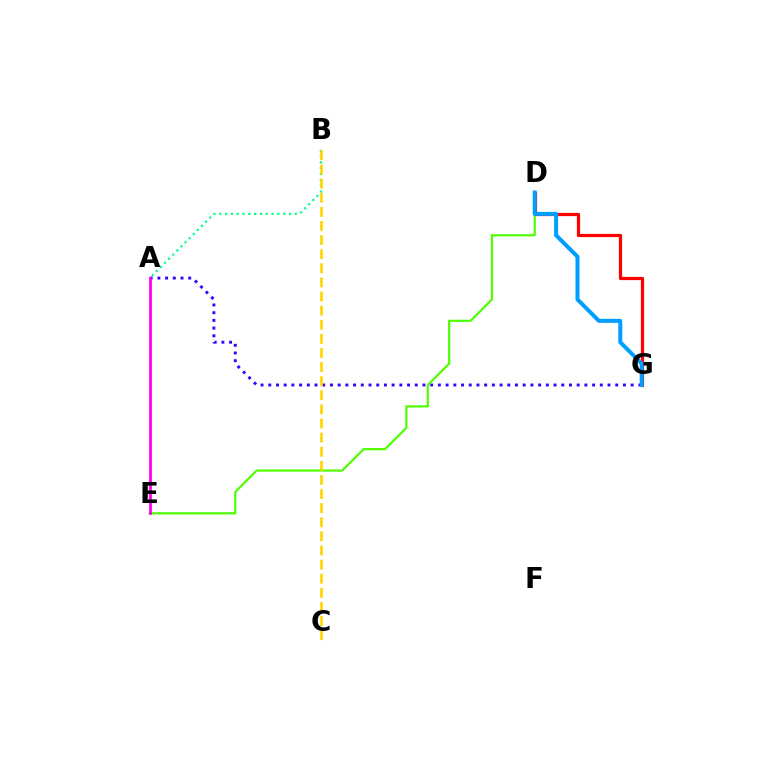{('A', 'G'): [{'color': '#3700ff', 'line_style': 'dotted', 'thickness': 2.09}], ('D', 'E'): [{'color': '#4fff00', 'line_style': 'solid', 'thickness': 1.58}], ('D', 'G'): [{'color': '#ff0000', 'line_style': 'solid', 'thickness': 2.31}, {'color': '#009eff', 'line_style': 'solid', 'thickness': 2.88}], ('A', 'E'): [{'color': '#ff00ed', 'line_style': 'solid', 'thickness': 1.98}], ('A', 'B'): [{'color': '#00ff86', 'line_style': 'dotted', 'thickness': 1.58}], ('B', 'C'): [{'color': '#ffd500', 'line_style': 'dashed', 'thickness': 1.92}]}